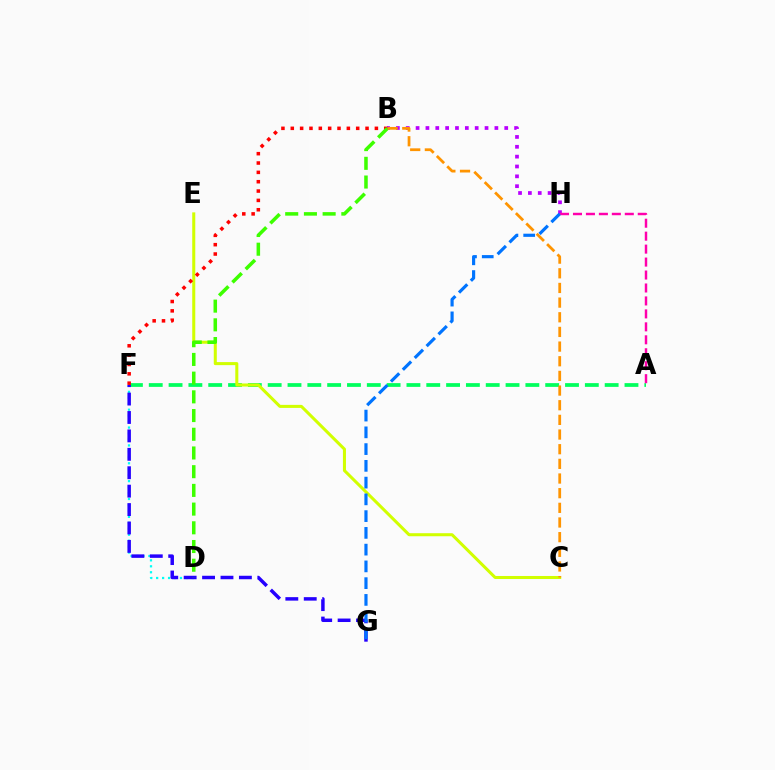{('A', 'F'): [{'color': '#00ff5c', 'line_style': 'dashed', 'thickness': 2.69}], ('B', 'H'): [{'color': '#b900ff', 'line_style': 'dotted', 'thickness': 2.68}], ('D', 'F'): [{'color': '#00fff6', 'line_style': 'dotted', 'thickness': 1.62}], ('F', 'G'): [{'color': '#2500ff', 'line_style': 'dashed', 'thickness': 2.5}], ('C', 'E'): [{'color': '#d1ff00', 'line_style': 'solid', 'thickness': 2.19}], ('A', 'H'): [{'color': '#ff00ac', 'line_style': 'dashed', 'thickness': 1.76}], ('G', 'H'): [{'color': '#0074ff', 'line_style': 'dashed', 'thickness': 2.28}], ('B', 'F'): [{'color': '#ff0000', 'line_style': 'dotted', 'thickness': 2.54}], ('B', 'D'): [{'color': '#3dff00', 'line_style': 'dashed', 'thickness': 2.54}], ('B', 'C'): [{'color': '#ff9400', 'line_style': 'dashed', 'thickness': 1.99}]}